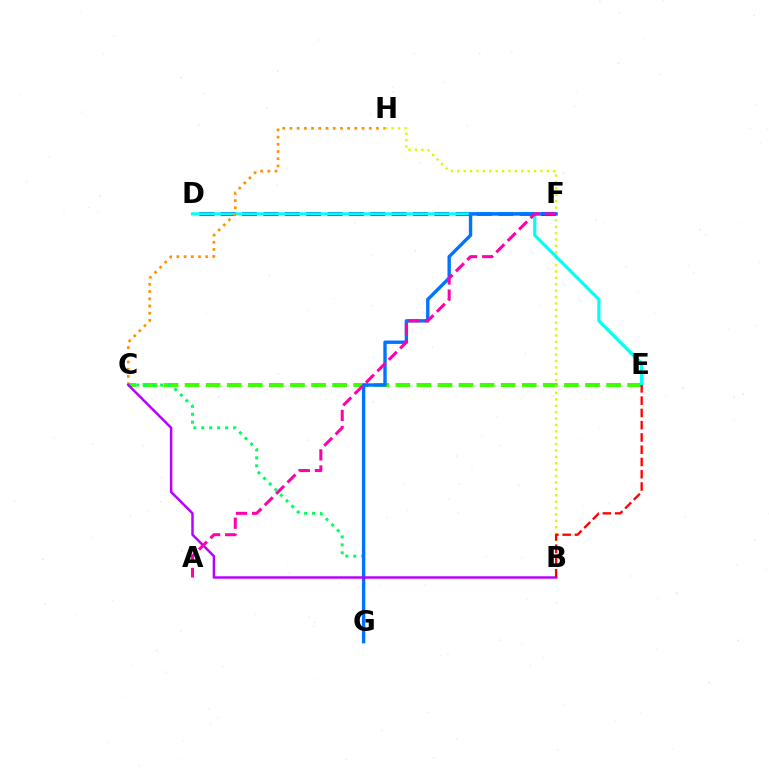{('C', 'E'): [{'color': '#3dff00', 'line_style': 'dashed', 'thickness': 2.86}], ('D', 'F'): [{'color': '#2500ff', 'line_style': 'dashed', 'thickness': 2.9}], ('B', 'H'): [{'color': '#d1ff00', 'line_style': 'dotted', 'thickness': 1.74}], ('C', 'G'): [{'color': '#00ff5c', 'line_style': 'dotted', 'thickness': 2.16}], ('D', 'E'): [{'color': '#00fff6', 'line_style': 'solid', 'thickness': 2.29}], ('F', 'G'): [{'color': '#0074ff', 'line_style': 'solid', 'thickness': 2.44}], ('C', 'H'): [{'color': '#ff9400', 'line_style': 'dotted', 'thickness': 1.96}], ('B', 'C'): [{'color': '#b900ff', 'line_style': 'solid', 'thickness': 1.78}], ('B', 'E'): [{'color': '#ff0000', 'line_style': 'dashed', 'thickness': 1.67}], ('A', 'F'): [{'color': '#ff00ac', 'line_style': 'dashed', 'thickness': 2.19}]}